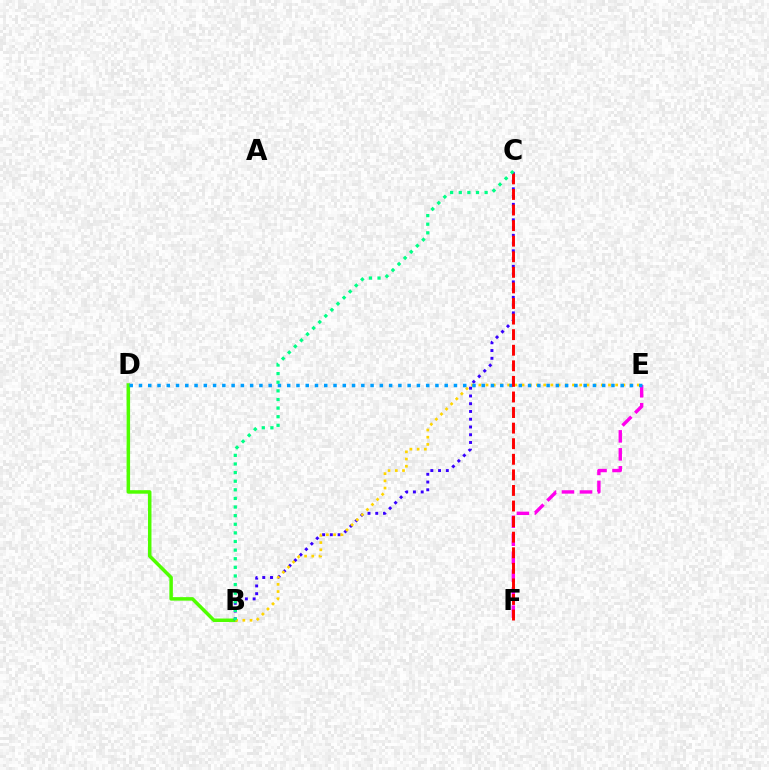{('B', 'D'): [{'color': '#4fff00', 'line_style': 'solid', 'thickness': 2.52}], ('B', 'C'): [{'color': '#3700ff', 'line_style': 'dotted', 'thickness': 2.11}, {'color': '#00ff86', 'line_style': 'dotted', 'thickness': 2.34}], ('E', 'F'): [{'color': '#ff00ed', 'line_style': 'dashed', 'thickness': 2.44}], ('B', 'E'): [{'color': '#ffd500', 'line_style': 'dotted', 'thickness': 1.96}], ('D', 'E'): [{'color': '#009eff', 'line_style': 'dotted', 'thickness': 2.52}], ('C', 'F'): [{'color': '#ff0000', 'line_style': 'dashed', 'thickness': 2.12}]}